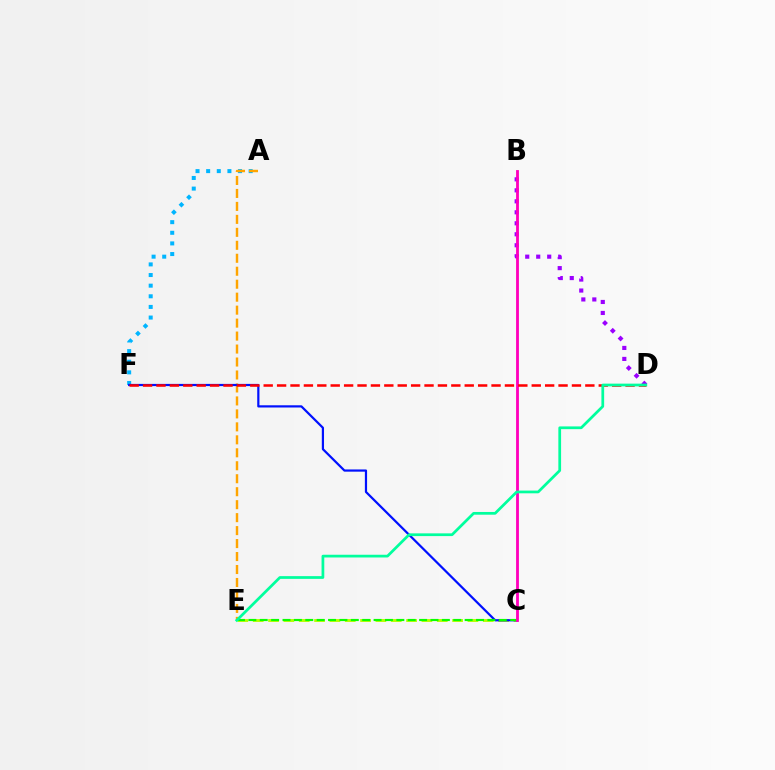{('A', 'F'): [{'color': '#00b5ff', 'line_style': 'dotted', 'thickness': 2.89}], ('A', 'E'): [{'color': '#ffa500', 'line_style': 'dashed', 'thickness': 1.76}], ('C', 'E'): [{'color': '#b3ff00', 'line_style': 'dashed', 'thickness': 2.08}, {'color': '#08ff00', 'line_style': 'dashed', 'thickness': 1.55}], ('B', 'D'): [{'color': '#9b00ff', 'line_style': 'dotted', 'thickness': 2.98}], ('C', 'F'): [{'color': '#0010ff', 'line_style': 'solid', 'thickness': 1.59}], ('B', 'C'): [{'color': '#ff00bd', 'line_style': 'solid', 'thickness': 2.04}], ('D', 'F'): [{'color': '#ff0000', 'line_style': 'dashed', 'thickness': 1.82}], ('D', 'E'): [{'color': '#00ff9d', 'line_style': 'solid', 'thickness': 1.97}]}